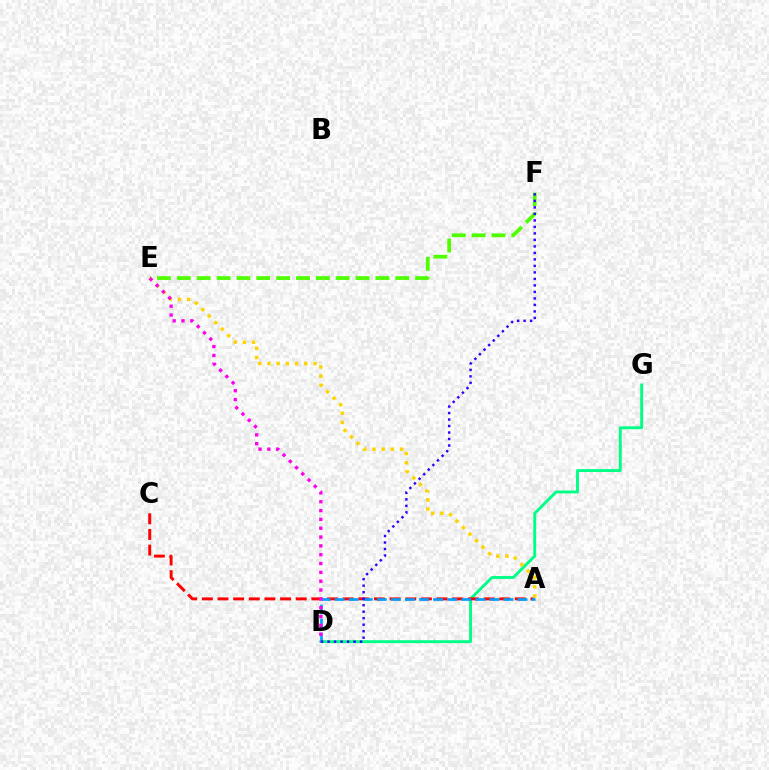{('E', 'F'): [{'color': '#4fff00', 'line_style': 'dashed', 'thickness': 2.7}], ('D', 'G'): [{'color': '#00ff86', 'line_style': 'solid', 'thickness': 2.1}], ('A', 'C'): [{'color': '#ff0000', 'line_style': 'dashed', 'thickness': 2.13}], ('A', 'E'): [{'color': '#ffd500', 'line_style': 'dotted', 'thickness': 2.5}], ('A', 'D'): [{'color': '#009eff', 'line_style': 'dashed', 'thickness': 1.91}], ('D', 'F'): [{'color': '#3700ff', 'line_style': 'dotted', 'thickness': 1.77}], ('D', 'E'): [{'color': '#ff00ed', 'line_style': 'dotted', 'thickness': 2.4}]}